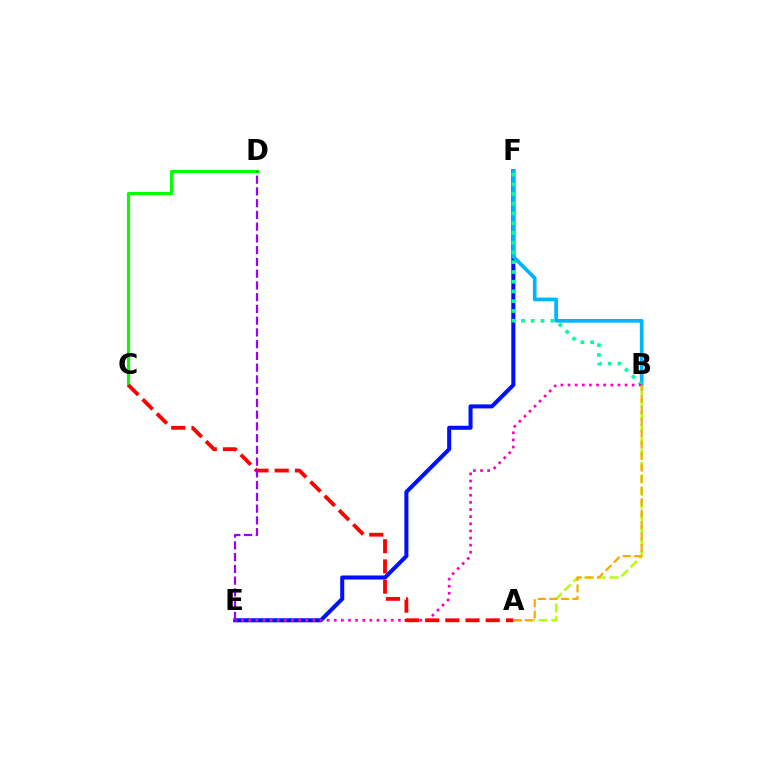{('E', 'F'): [{'color': '#0010ff', 'line_style': 'solid', 'thickness': 2.91}], ('B', 'F'): [{'color': '#00b5ff', 'line_style': 'solid', 'thickness': 2.67}, {'color': '#00ff9d', 'line_style': 'dotted', 'thickness': 2.65}], ('A', 'B'): [{'color': '#b3ff00', 'line_style': 'dashed', 'thickness': 1.72}, {'color': '#ffa500', 'line_style': 'dashed', 'thickness': 1.56}], ('B', 'E'): [{'color': '#ff00bd', 'line_style': 'dotted', 'thickness': 1.94}], ('C', 'D'): [{'color': '#08ff00', 'line_style': 'solid', 'thickness': 2.25}], ('A', 'C'): [{'color': '#ff0000', 'line_style': 'dashed', 'thickness': 2.74}], ('D', 'E'): [{'color': '#9b00ff', 'line_style': 'dashed', 'thickness': 1.6}]}